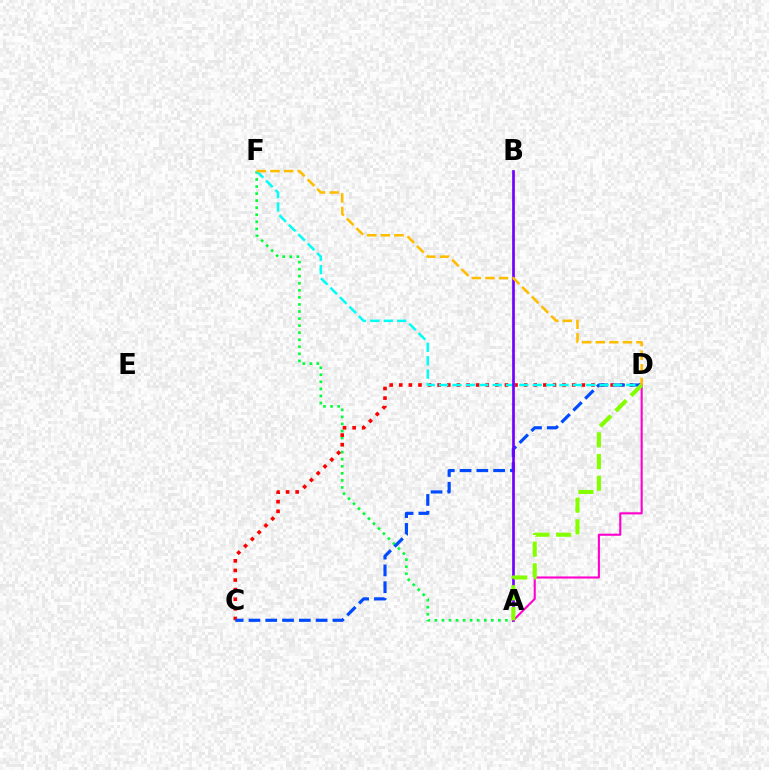{('A', 'F'): [{'color': '#00ff39', 'line_style': 'dotted', 'thickness': 1.92}], ('C', 'D'): [{'color': '#ff0000', 'line_style': 'dotted', 'thickness': 2.61}, {'color': '#004bff', 'line_style': 'dashed', 'thickness': 2.28}], ('D', 'F'): [{'color': '#00fff6', 'line_style': 'dashed', 'thickness': 1.82}, {'color': '#ffbd00', 'line_style': 'dashed', 'thickness': 1.85}], ('A', 'B'): [{'color': '#7200ff', 'line_style': 'solid', 'thickness': 1.94}], ('A', 'D'): [{'color': '#ff00cf', 'line_style': 'solid', 'thickness': 1.52}, {'color': '#84ff00', 'line_style': 'dashed', 'thickness': 2.94}]}